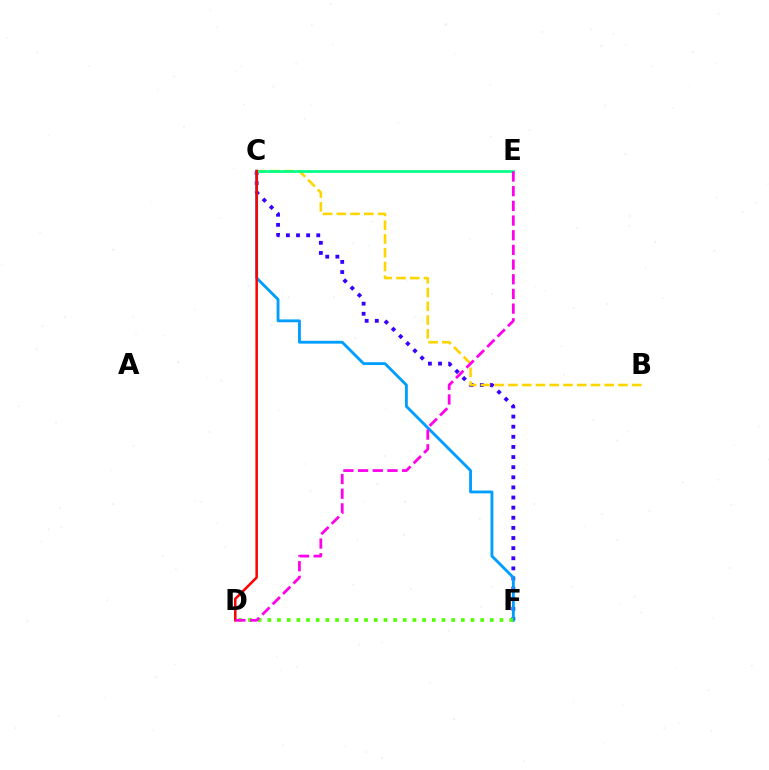{('C', 'F'): [{'color': '#3700ff', 'line_style': 'dotted', 'thickness': 2.75}, {'color': '#009eff', 'line_style': 'solid', 'thickness': 2.05}], ('D', 'F'): [{'color': '#4fff00', 'line_style': 'dotted', 'thickness': 2.63}], ('B', 'C'): [{'color': '#ffd500', 'line_style': 'dashed', 'thickness': 1.87}], ('C', 'E'): [{'color': '#00ff86', 'line_style': 'solid', 'thickness': 1.94}], ('C', 'D'): [{'color': '#ff0000', 'line_style': 'solid', 'thickness': 1.82}], ('D', 'E'): [{'color': '#ff00ed', 'line_style': 'dashed', 'thickness': 1.99}]}